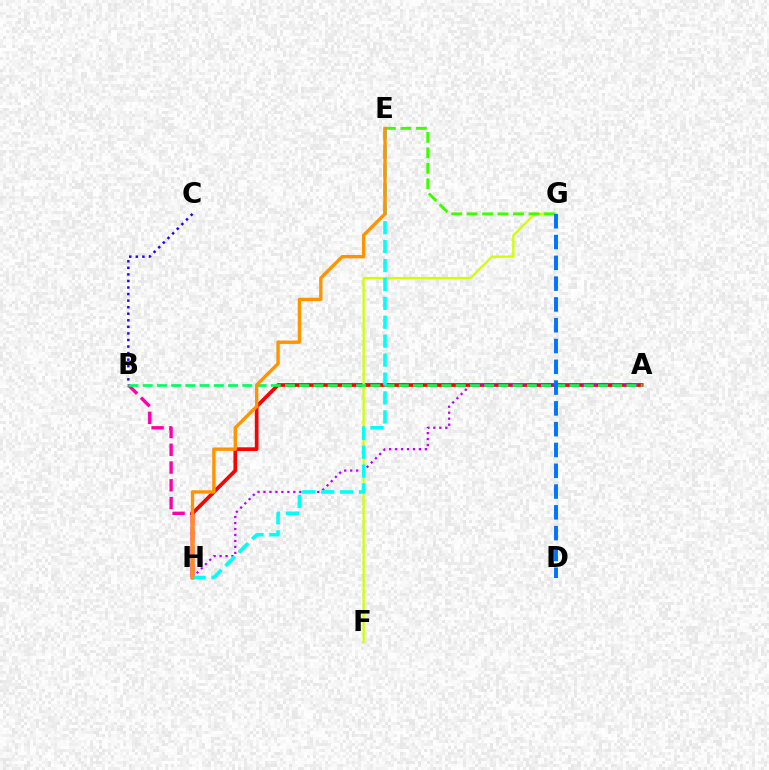{('B', 'H'): [{'color': '#ff00ac', 'line_style': 'dashed', 'thickness': 2.41}], ('A', 'H'): [{'color': '#ff0000', 'line_style': 'solid', 'thickness': 2.67}, {'color': '#b900ff', 'line_style': 'dotted', 'thickness': 1.62}], ('F', 'G'): [{'color': '#d1ff00', 'line_style': 'solid', 'thickness': 1.65}], ('E', 'G'): [{'color': '#3dff00', 'line_style': 'dashed', 'thickness': 2.1}], ('A', 'B'): [{'color': '#00ff5c', 'line_style': 'dashed', 'thickness': 1.93}], ('B', 'C'): [{'color': '#2500ff', 'line_style': 'dotted', 'thickness': 1.78}], ('E', 'H'): [{'color': '#00fff6', 'line_style': 'dashed', 'thickness': 2.57}, {'color': '#ff9400', 'line_style': 'solid', 'thickness': 2.42}], ('D', 'G'): [{'color': '#0074ff', 'line_style': 'dashed', 'thickness': 2.82}]}